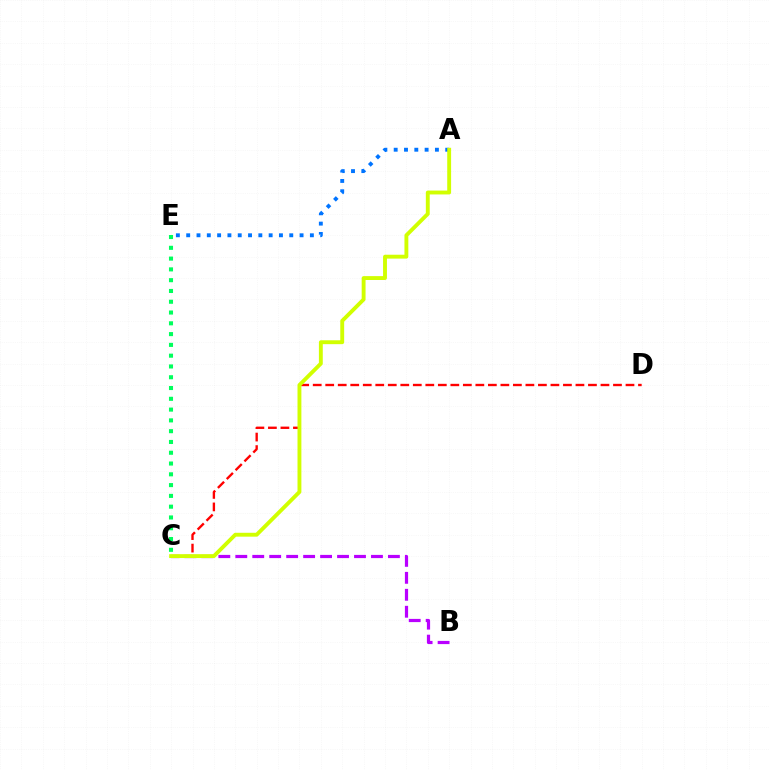{('C', 'D'): [{'color': '#ff0000', 'line_style': 'dashed', 'thickness': 1.7}], ('C', 'E'): [{'color': '#00ff5c', 'line_style': 'dotted', 'thickness': 2.93}], ('B', 'C'): [{'color': '#b900ff', 'line_style': 'dashed', 'thickness': 2.3}], ('A', 'E'): [{'color': '#0074ff', 'line_style': 'dotted', 'thickness': 2.8}], ('A', 'C'): [{'color': '#d1ff00', 'line_style': 'solid', 'thickness': 2.79}]}